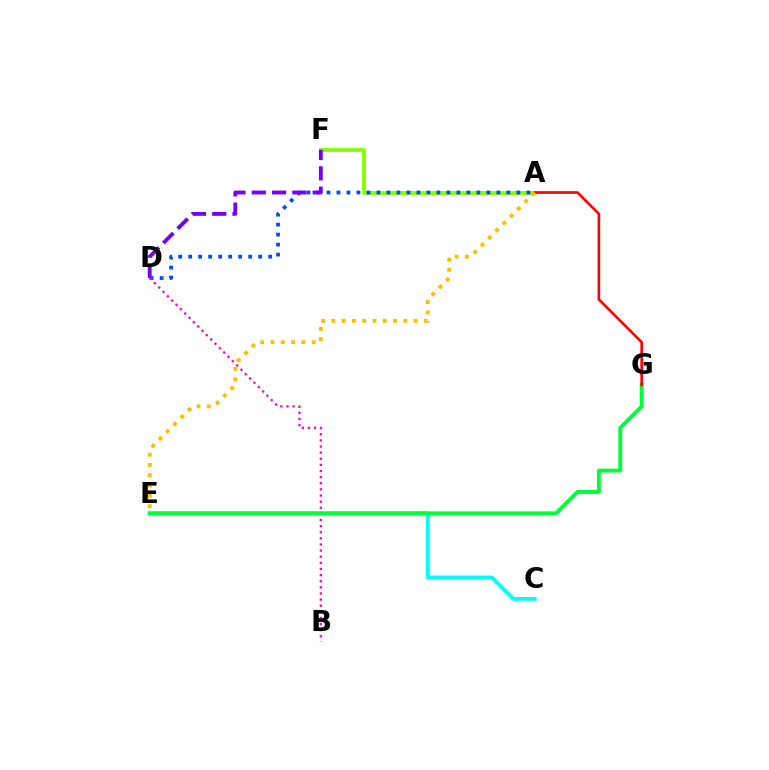{('A', 'F'): [{'color': '#84ff00', 'line_style': 'solid', 'thickness': 2.77}], ('C', 'E'): [{'color': '#00fff6', 'line_style': 'solid', 'thickness': 2.76}], ('A', 'D'): [{'color': '#004bff', 'line_style': 'dotted', 'thickness': 2.72}], ('B', 'D'): [{'color': '#ff00cf', 'line_style': 'dotted', 'thickness': 1.66}], ('D', 'F'): [{'color': '#7200ff', 'line_style': 'dashed', 'thickness': 2.76}], ('E', 'G'): [{'color': '#00ff39', 'line_style': 'solid', 'thickness': 2.8}], ('A', 'G'): [{'color': '#ff0000', 'line_style': 'solid', 'thickness': 1.89}], ('A', 'E'): [{'color': '#ffbd00', 'line_style': 'dotted', 'thickness': 2.79}]}